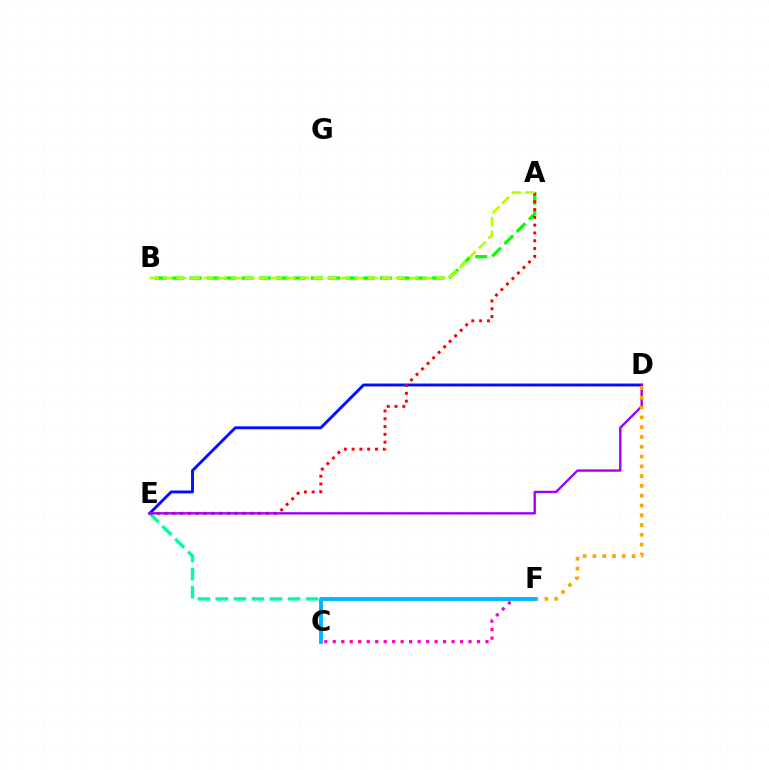{('A', 'B'): [{'color': '#08ff00', 'line_style': 'dashed', 'thickness': 2.35}, {'color': '#b3ff00', 'line_style': 'dashed', 'thickness': 1.86}], ('D', 'E'): [{'color': '#0010ff', 'line_style': 'solid', 'thickness': 2.09}, {'color': '#9b00ff', 'line_style': 'solid', 'thickness': 1.7}], ('C', 'E'): [{'color': '#00ff9d', 'line_style': 'dashed', 'thickness': 2.45}], ('A', 'E'): [{'color': '#ff0000', 'line_style': 'dotted', 'thickness': 2.12}], ('D', 'F'): [{'color': '#ffa500', 'line_style': 'dotted', 'thickness': 2.66}], ('C', 'F'): [{'color': '#ff00bd', 'line_style': 'dotted', 'thickness': 2.31}, {'color': '#00b5ff', 'line_style': 'solid', 'thickness': 2.78}]}